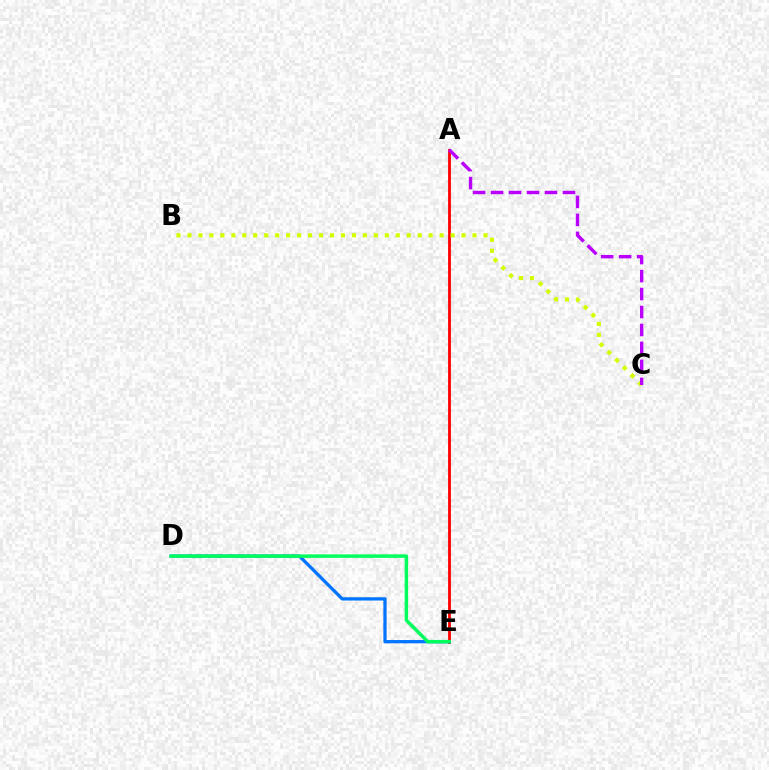{('A', 'E'): [{'color': '#ff0000', 'line_style': 'solid', 'thickness': 2.02}], ('B', 'C'): [{'color': '#d1ff00', 'line_style': 'dotted', 'thickness': 2.98}], ('D', 'E'): [{'color': '#0074ff', 'line_style': 'solid', 'thickness': 2.35}, {'color': '#00ff5c', 'line_style': 'solid', 'thickness': 2.5}], ('A', 'C'): [{'color': '#b900ff', 'line_style': 'dashed', 'thickness': 2.44}]}